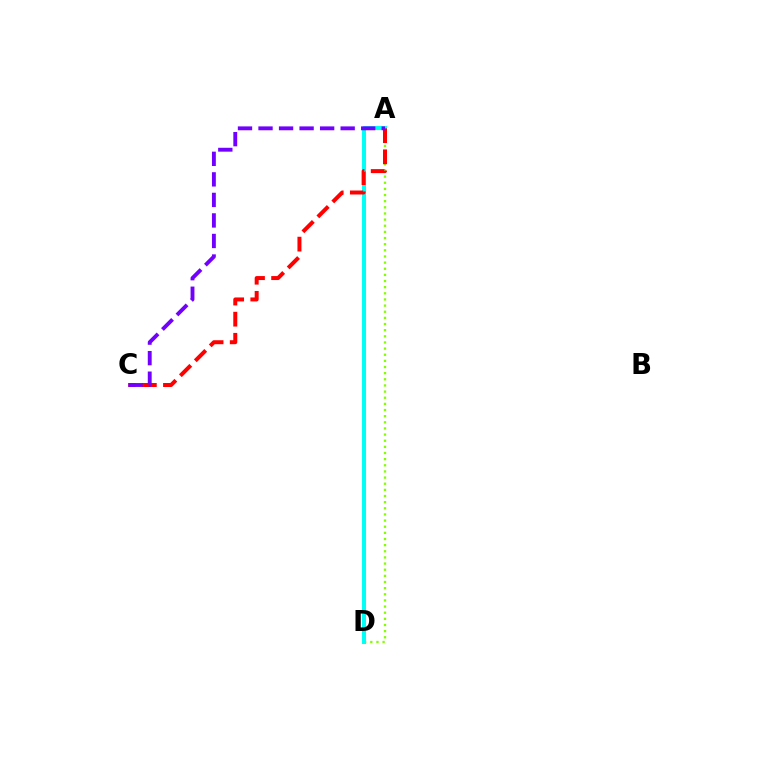{('A', 'D'): [{'color': '#84ff00', 'line_style': 'dotted', 'thickness': 1.67}, {'color': '#00fff6', 'line_style': 'solid', 'thickness': 2.86}], ('A', 'C'): [{'color': '#ff0000', 'line_style': 'dashed', 'thickness': 2.87}, {'color': '#7200ff', 'line_style': 'dashed', 'thickness': 2.79}]}